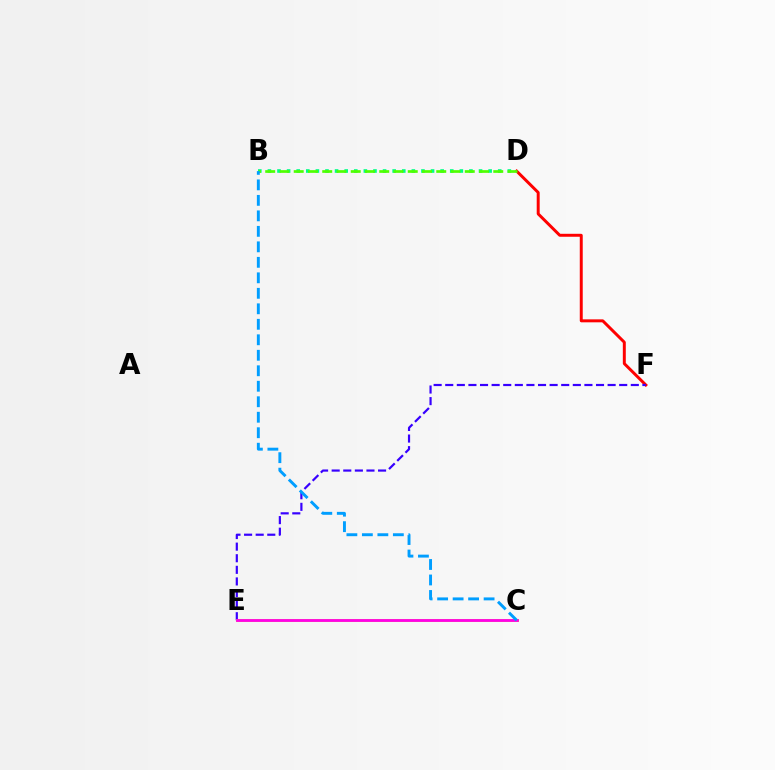{('D', 'F'): [{'color': '#ff0000', 'line_style': 'solid', 'thickness': 2.13}], ('B', 'D'): [{'color': '#00ff86', 'line_style': 'dotted', 'thickness': 2.61}, {'color': '#4fff00', 'line_style': 'dashed', 'thickness': 1.94}], ('E', 'F'): [{'color': '#3700ff', 'line_style': 'dashed', 'thickness': 1.58}], ('C', 'E'): [{'color': '#ffd500', 'line_style': 'solid', 'thickness': 2.07}, {'color': '#ff00ed', 'line_style': 'solid', 'thickness': 2.0}], ('B', 'C'): [{'color': '#009eff', 'line_style': 'dashed', 'thickness': 2.1}]}